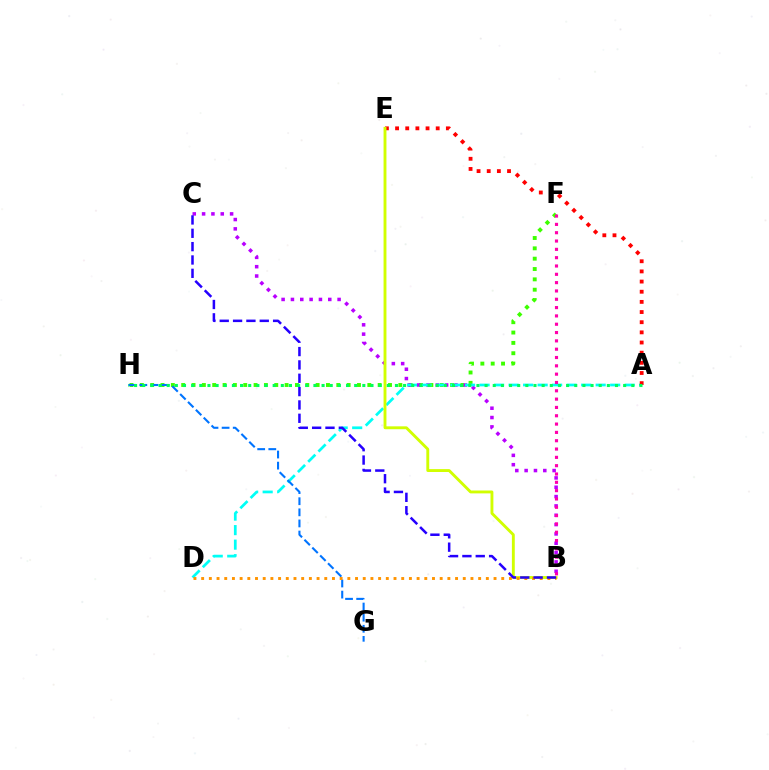{('F', 'H'): [{'color': '#3dff00', 'line_style': 'dotted', 'thickness': 2.81}], ('B', 'C'): [{'color': '#b900ff', 'line_style': 'dotted', 'thickness': 2.54}, {'color': '#2500ff', 'line_style': 'dashed', 'thickness': 1.81}], ('A', 'D'): [{'color': '#00fff6', 'line_style': 'dashed', 'thickness': 1.97}], ('A', 'E'): [{'color': '#ff0000', 'line_style': 'dotted', 'thickness': 2.76}], ('G', 'H'): [{'color': '#0074ff', 'line_style': 'dashed', 'thickness': 1.51}], ('B', 'F'): [{'color': '#ff00ac', 'line_style': 'dotted', 'thickness': 2.26}], ('B', 'E'): [{'color': '#d1ff00', 'line_style': 'solid', 'thickness': 2.07}], ('A', 'H'): [{'color': '#00ff5c', 'line_style': 'dotted', 'thickness': 2.21}], ('B', 'D'): [{'color': '#ff9400', 'line_style': 'dotted', 'thickness': 2.09}]}